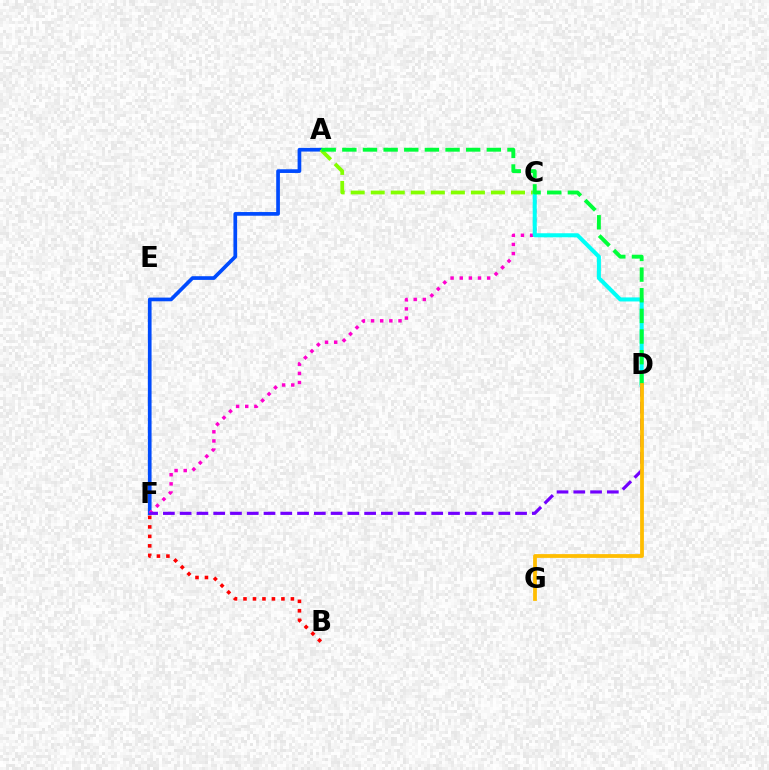{('A', 'F'): [{'color': '#004bff', 'line_style': 'solid', 'thickness': 2.66}], ('A', 'C'): [{'color': '#84ff00', 'line_style': 'dashed', 'thickness': 2.72}], ('C', 'F'): [{'color': '#ff00cf', 'line_style': 'dotted', 'thickness': 2.49}], ('D', 'F'): [{'color': '#7200ff', 'line_style': 'dashed', 'thickness': 2.28}], ('C', 'D'): [{'color': '#00fff6', 'line_style': 'solid', 'thickness': 2.91}], ('A', 'D'): [{'color': '#00ff39', 'line_style': 'dashed', 'thickness': 2.8}], ('D', 'G'): [{'color': '#ffbd00', 'line_style': 'solid', 'thickness': 2.71}], ('B', 'F'): [{'color': '#ff0000', 'line_style': 'dotted', 'thickness': 2.58}]}